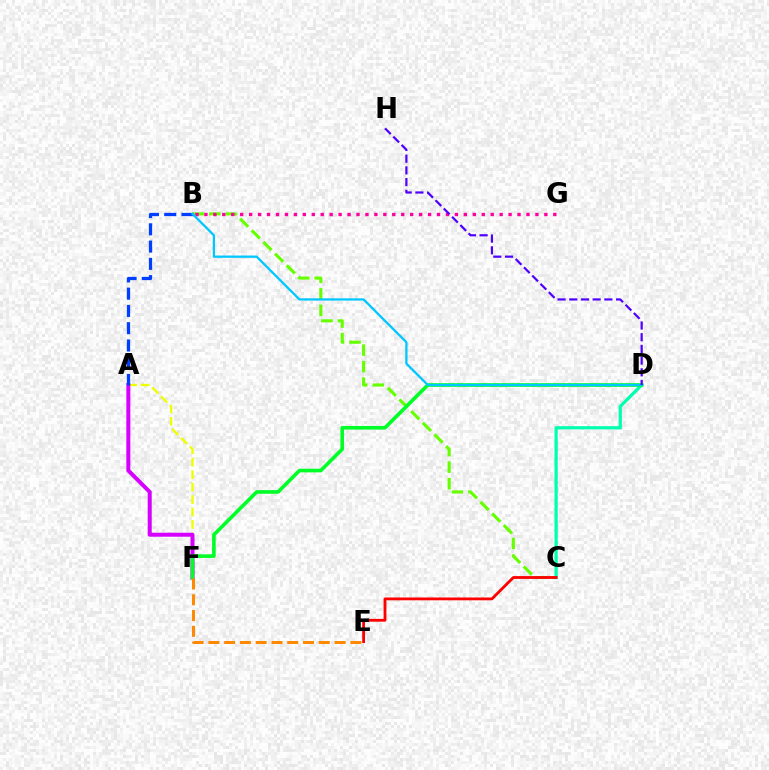{('A', 'F'): [{'color': '#eeff00', 'line_style': 'dashed', 'thickness': 1.69}, {'color': '#d600ff', 'line_style': 'solid', 'thickness': 2.87}], ('B', 'C'): [{'color': '#66ff00', 'line_style': 'dashed', 'thickness': 2.24}], ('C', 'D'): [{'color': '#00ffaf', 'line_style': 'solid', 'thickness': 2.32}], ('D', 'F'): [{'color': '#00ff27', 'line_style': 'solid', 'thickness': 2.6}], ('B', 'G'): [{'color': '#ff00a0', 'line_style': 'dotted', 'thickness': 2.43}], ('A', 'B'): [{'color': '#003fff', 'line_style': 'dashed', 'thickness': 2.35}], ('B', 'D'): [{'color': '#00c7ff', 'line_style': 'solid', 'thickness': 1.64}], ('E', 'F'): [{'color': '#ff8800', 'line_style': 'dashed', 'thickness': 2.14}], ('D', 'H'): [{'color': '#4f00ff', 'line_style': 'dashed', 'thickness': 1.59}], ('C', 'E'): [{'color': '#ff0000', 'line_style': 'solid', 'thickness': 2.02}]}